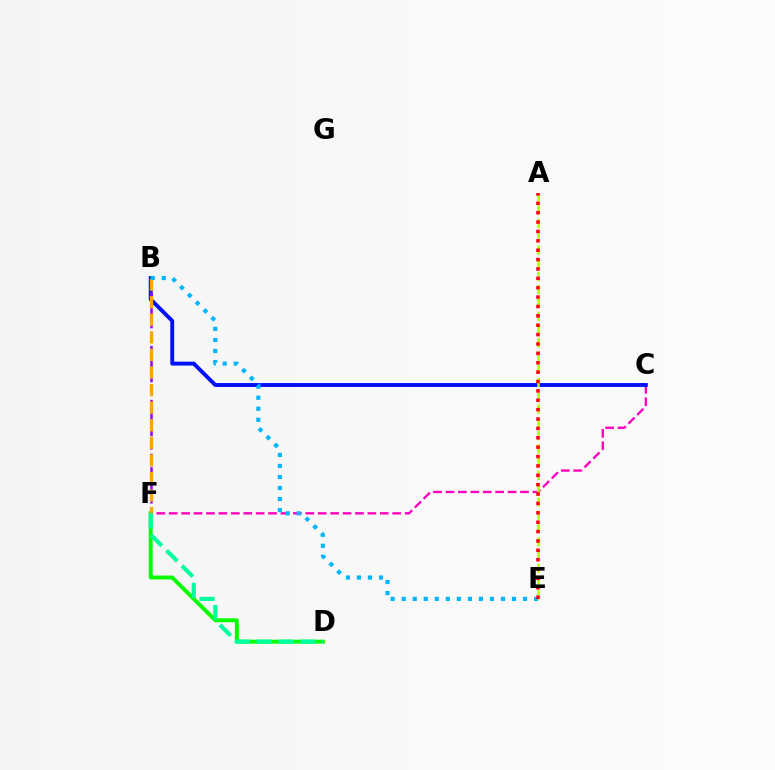{('D', 'F'): [{'color': '#08ff00', 'line_style': 'solid', 'thickness': 2.84}, {'color': '#00ff9d', 'line_style': 'dashed', 'thickness': 2.97}], ('C', 'F'): [{'color': '#ff00bd', 'line_style': 'dashed', 'thickness': 1.69}], ('B', 'C'): [{'color': '#0010ff', 'line_style': 'solid', 'thickness': 2.81}], ('B', 'F'): [{'color': '#9b00ff', 'line_style': 'dashed', 'thickness': 1.83}, {'color': '#ffa500', 'line_style': 'dashed', 'thickness': 2.39}], ('B', 'E'): [{'color': '#00b5ff', 'line_style': 'dotted', 'thickness': 3.0}], ('A', 'E'): [{'color': '#b3ff00', 'line_style': 'dashed', 'thickness': 1.8}, {'color': '#ff0000', 'line_style': 'dotted', 'thickness': 2.55}]}